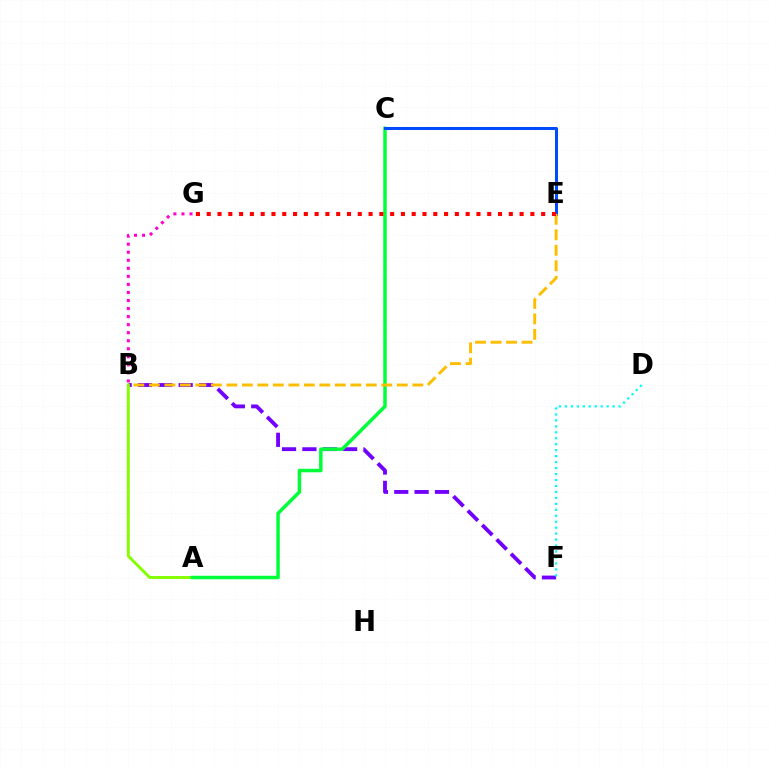{('B', 'F'): [{'color': '#7200ff', 'line_style': 'dashed', 'thickness': 2.76}], ('A', 'B'): [{'color': '#84ff00', 'line_style': 'solid', 'thickness': 2.11}], ('A', 'C'): [{'color': '#00ff39', 'line_style': 'solid', 'thickness': 2.51}], ('D', 'F'): [{'color': '#00fff6', 'line_style': 'dotted', 'thickness': 1.62}], ('C', 'E'): [{'color': '#004bff', 'line_style': 'solid', 'thickness': 2.17}], ('B', 'E'): [{'color': '#ffbd00', 'line_style': 'dashed', 'thickness': 2.11}], ('B', 'G'): [{'color': '#ff00cf', 'line_style': 'dotted', 'thickness': 2.19}], ('E', 'G'): [{'color': '#ff0000', 'line_style': 'dotted', 'thickness': 2.93}]}